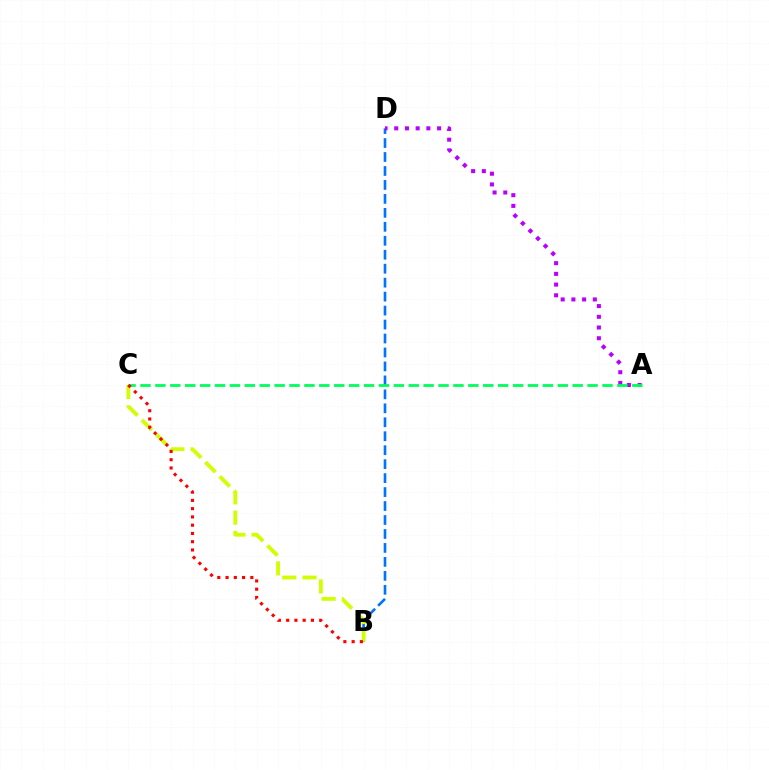{('B', 'D'): [{'color': '#0074ff', 'line_style': 'dashed', 'thickness': 1.9}], ('A', 'D'): [{'color': '#b900ff', 'line_style': 'dotted', 'thickness': 2.91}], ('B', 'C'): [{'color': '#d1ff00', 'line_style': 'dashed', 'thickness': 2.75}, {'color': '#ff0000', 'line_style': 'dotted', 'thickness': 2.24}], ('A', 'C'): [{'color': '#00ff5c', 'line_style': 'dashed', 'thickness': 2.02}]}